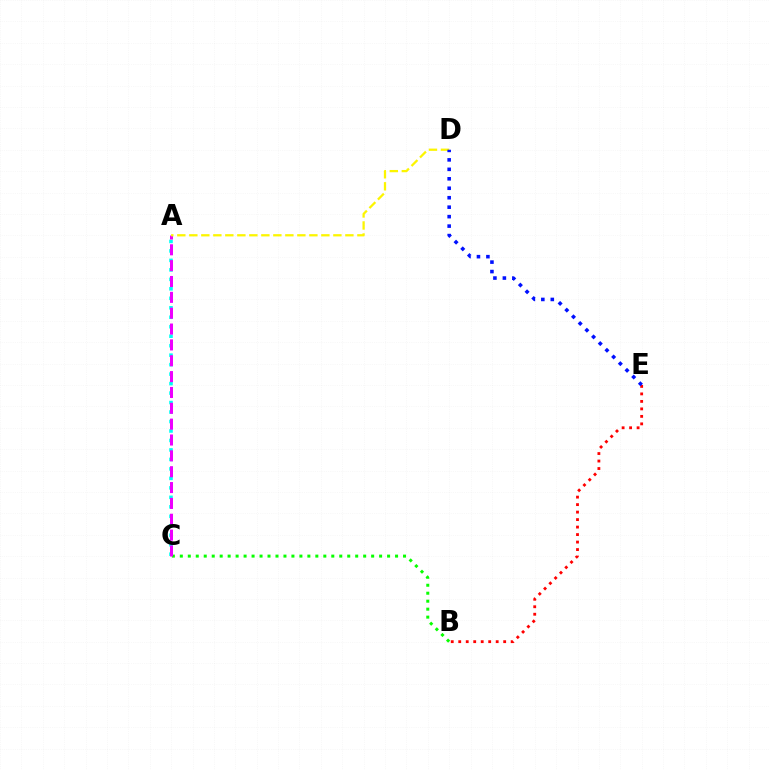{('A', 'C'): [{'color': '#00fff6', 'line_style': 'dotted', 'thickness': 2.58}, {'color': '#ee00ff', 'line_style': 'dashed', 'thickness': 2.15}], ('B', 'C'): [{'color': '#08ff00', 'line_style': 'dotted', 'thickness': 2.17}], ('B', 'E'): [{'color': '#ff0000', 'line_style': 'dotted', 'thickness': 2.04}], ('A', 'D'): [{'color': '#fcf500', 'line_style': 'dashed', 'thickness': 1.63}], ('D', 'E'): [{'color': '#0010ff', 'line_style': 'dotted', 'thickness': 2.57}]}